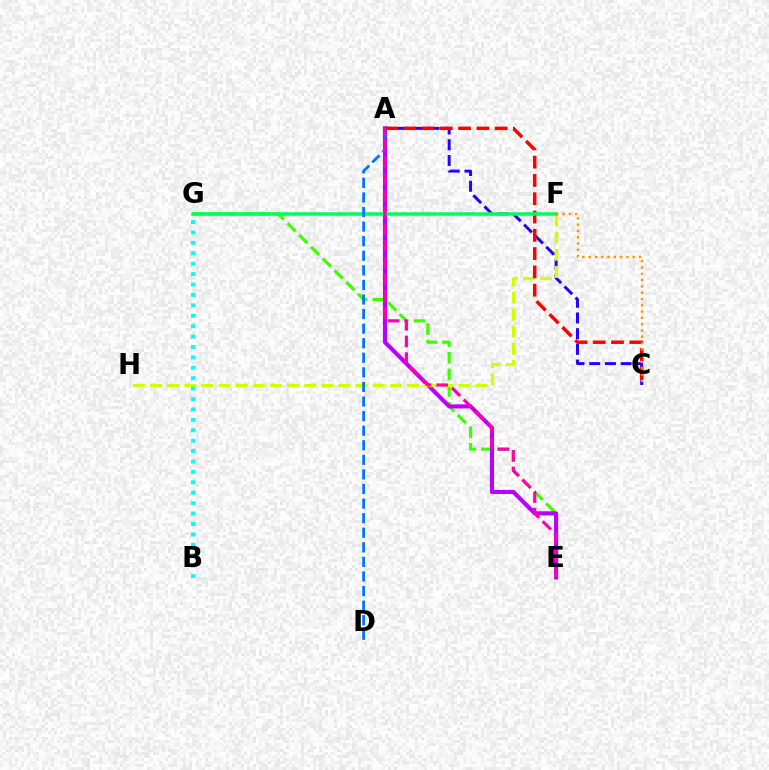{('E', 'G'): [{'color': '#3dff00', 'line_style': 'dashed', 'thickness': 2.26}], ('A', 'E'): [{'color': '#b900ff', 'line_style': 'solid', 'thickness': 2.97}, {'color': '#ff00ac', 'line_style': 'dashed', 'thickness': 2.27}], ('A', 'C'): [{'color': '#2500ff', 'line_style': 'dashed', 'thickness': 2.13}, {'color': '#ff0000', 'line_style': 'dashed', 'thickness': 2.48}], ('F', 'H'): [{'color': '#d1ff00', 'line_style': 'dashed', 'thickness': 2.33}], ('F', 'G'): [{'color': '#00ff5c', 'line_style': 'solid', 'thickness': 2.55}], ('C', 'F'): [{'color': '#ff9400', 'line_style': 'dotted', 'thickness': 1.71}], ('B', 'G'): [{'color': '#00fff6', 'line_style': 'dotted', 'thickness': 2.83}], ('A', 'D'): [{'color': '#0074ff', 'line_style': 'dashed', 'thickness': 1.98}]}